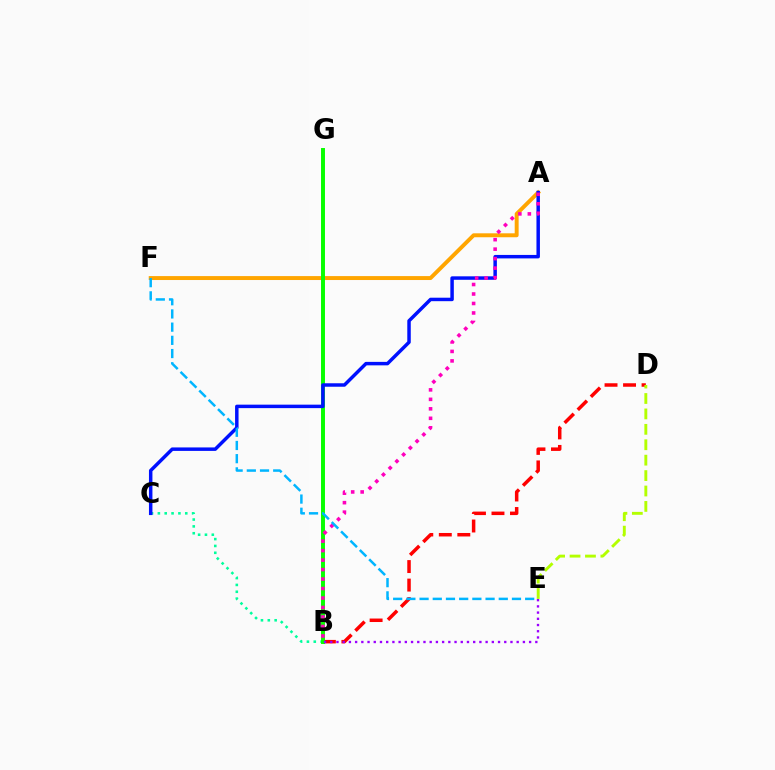{('B', 'D'): [{'color': '#ff0000', 'line_style': 'dashed', 'thickness': 2.52}], ('D', 'E'): [{'color': '#b3ff00', 'line_style': 'dashed', 'thickness': 2.09}], ('A', 'F'): [{'color': '#ffa500', 'line_style': 'solid', 'thickness': 2.83}], ('B', 'C'): [{'color': '#00ff9d', 'line_style': 'dotted', 'thickness': 1.86}], ('B', 'G'): [{'color': '#08ff00', 'line_style': 'solid', 'thickness': 2.84}], ('B', 'E'): [{'color': '#9b00ff', 'line_style': 'dotted', 'thickness': 1.69}], ('A', 'C'): [{'color': '#0010ff', 'line_style': 'solid', 'thickness': 2.5}], ('A', 'B'): [{'color': '#ff00bd', 'line_style': 'dotted', 'thickness': 2.58}], ('E', 'F'): [{'color': '#00b5ff', 'line_style': 'dashed', 'thickness': 1.79}]}